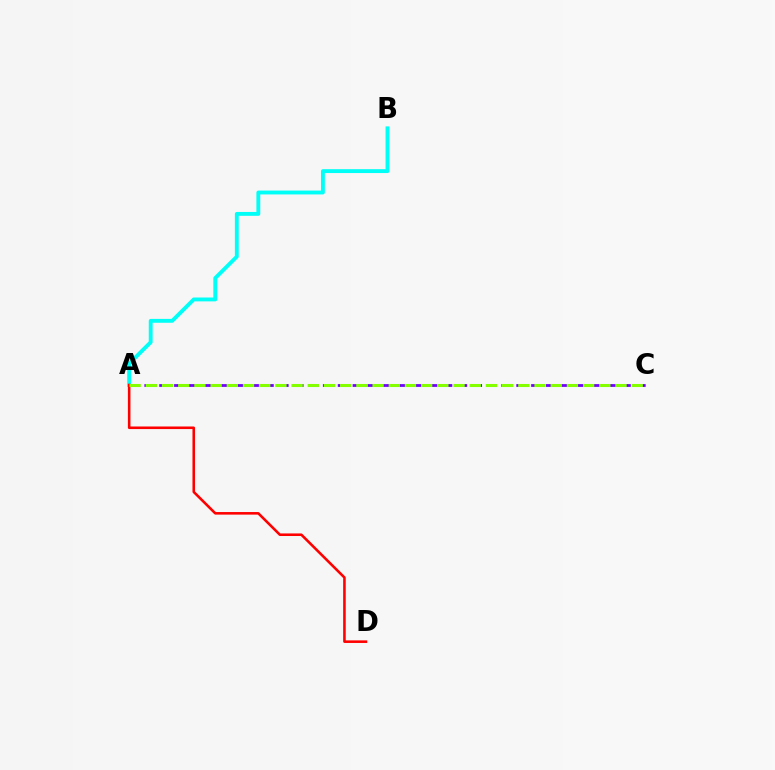{('A', 'B'): [{'color': '#00fff6', 'line_style': 'solid', 'thickness': 2.79}], ('A', 'C'): [{'color': '#7200ff', 'line_style': 'dashed', 'thickness': 2.02}, {'color': '#84ff00', 'line_style': 'dashed', 'thickness': 2.2}], ('A', 'D'): [{'color': '#ff0000', 'line_style': 'solid', 'thickness': 1.86}]}